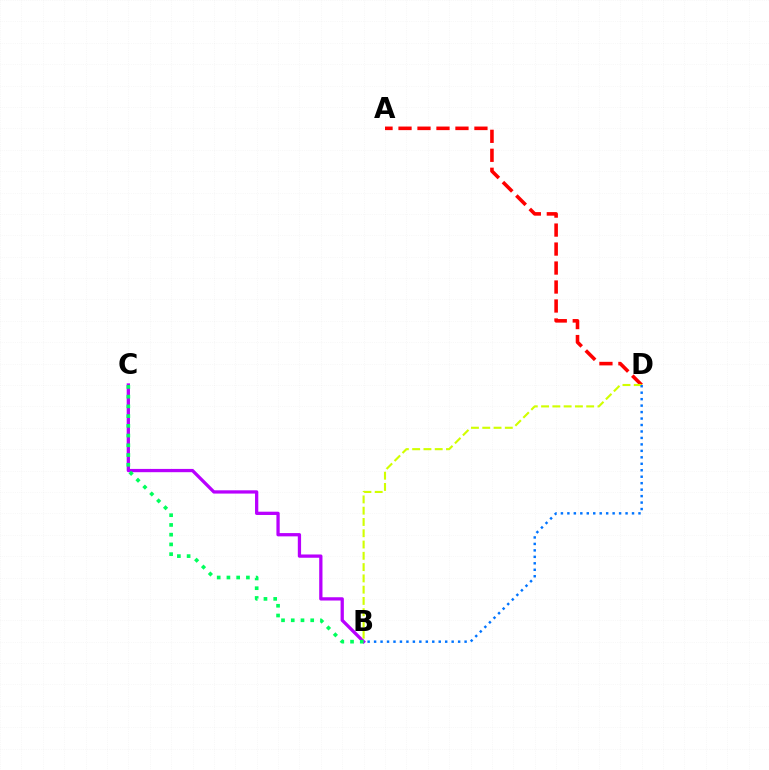{('A', 'D'): [{'color': '#ff0000', 'line_style': 'dashed', 'thickness': 2.58}], ('B', 'C'): [{'color': '#b900ff', 'line_style': 'solid', 'thickness': 2.36}, {'color': '#00ff5c', 'line_style': 'dotted', 'thickness': 2.65}], ('B', 'D'): [{'color': '#d1ff00', 'line_style': 'dashed', 'thickness': 1.53}, {'color': '#0074ff', 'line_style': 'dotted', 'thickness': 1.76}]}